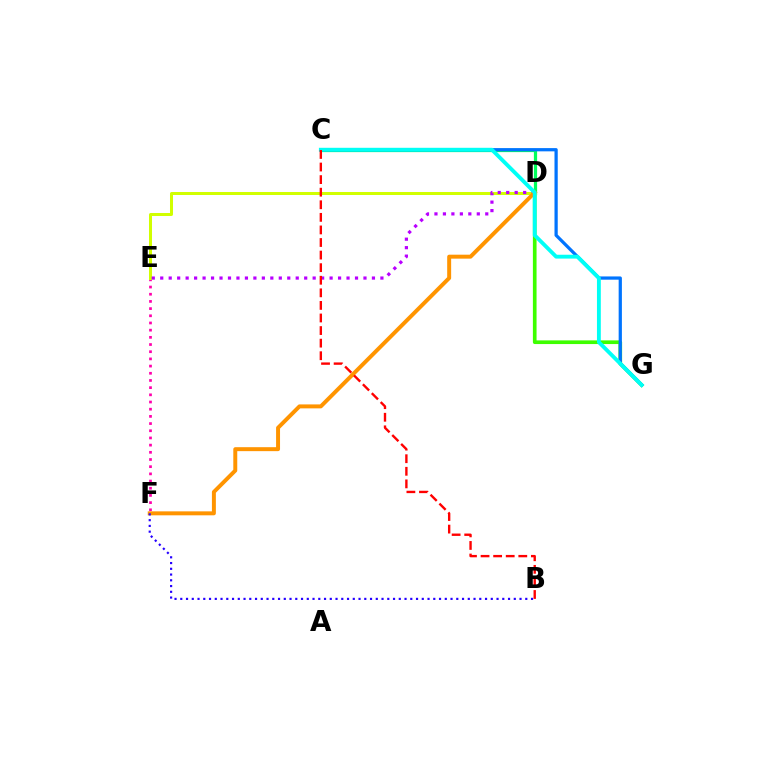{('E', 'F'): [{'color': '#ff00ac', 'line_style': 'dotted', 'thickness': 1.95}], ('C', 'D'): [{'color': '#00ff5c', 'line_style': 'solid', 'thickness': 2.32}], ('D', 'G'): [{'color': '#3dff00', 'line_style': 'solid', 'thickness': 2.64}], ('D', 'E'): [{'color': '#d1ff00', 'line_style': 'solid', 'thickness': 2.17}, {'color': '#b900ff', 'line_style': 'dotted', 'thickness': 2.3}], ('C', 'G'): [{'color': '#0074ff', 'line_style': 'solid', 'thickness': 2.33}, {'color': '#00fff6', 'line_style': 'solid', 'thickness': 2.77}], ('D', 'F'): [{'color': '#ff9400', 'line_style': 'solid', 'thickness': 2.85}], ('B', 'F'): [{'color': '#2500ff', 'line_style': 'dotted', 'thickness': 1.56}], ('B', 'C'): [{'color': '#ff0000', 'line_style': 'dashed', 'thickness': 1.71}]}